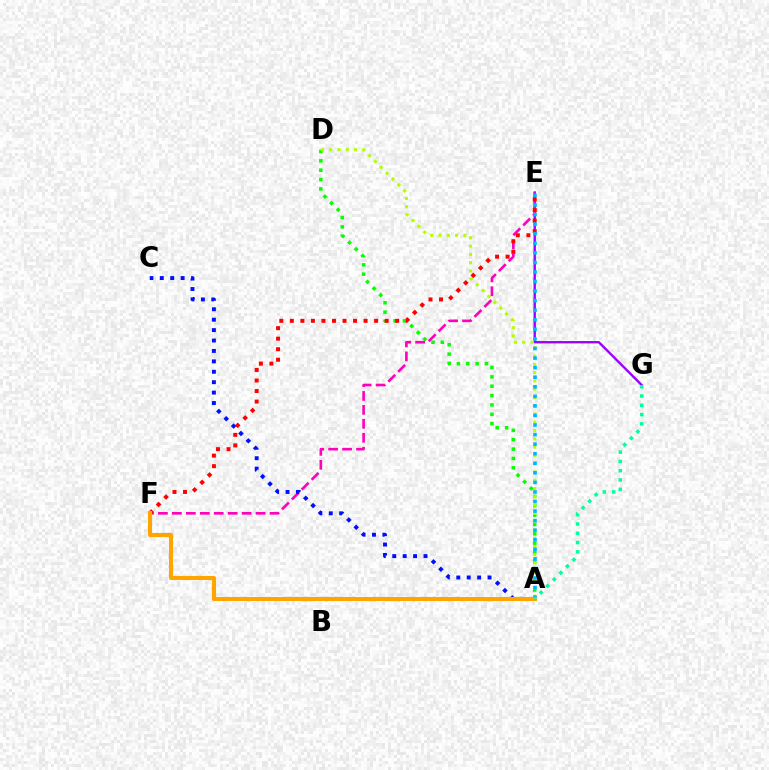{('E', 'G'): [{'color': '#9b00ff', 'line_style': 'solid', 'thickness': 1.7}], ('A', 'D'): [{'color': '#08ff00', 'line_style': 'dotted', 'thickness': 2.54}, {'color': '#b3ff00', 'line_style': 'dotted', 'thickness': 2.25}], ('E', 'F'): [{'color': '#ff00bd', 'line_style': 'dashed', 'thickness': 1.9}, {'color': '#ff0000', 'line_style': 'dotted', 'thickness': 2.86}], ('A', 'C'): [{'color': '#0010ff', 'line_style': 'dotted', 'thickness': 2.83}], ('A', 'E'): [{'color': '#00b5ff', 'line_style': 'dotted', 'thickness': 2.6}], ('A', 'F'): [{'color': '#ffa500', 'line_style': 'solid', 'thickness': 2.93}], ('A', 'G'): [{'color': '#00ff9d', 'line_style': 'dotted', 'thickness': 2.52}]}